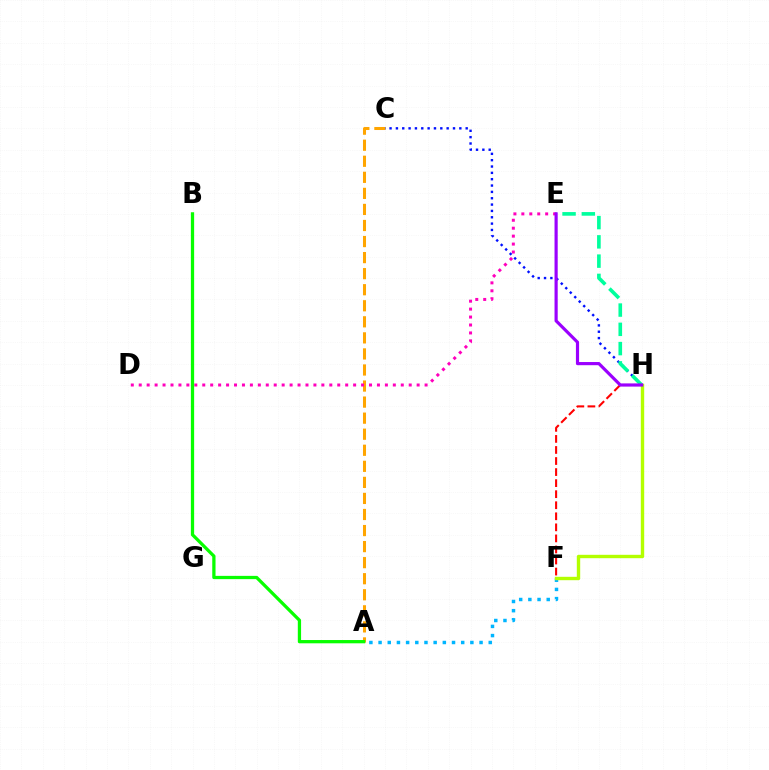{('A', 'C'): [{'color': '#ffa500', 'line_style': 'dashed', 'thickness': 2.18}], ('F', 'H'): [{'color': '#ff0000', 'line_style': 'dashed', 'thickness': 1.5}, {'color': '#b3ff00', 'line_style': 'solid', 'thickness': 2.44}], ('D', 'E'): [{'color': '#ff00bd', 'line_style': 'dotted', 'thickness': 2.16}], ('A', 'F'): [{'color': '#00b5ff', 'line_style': 'dotted', 'thickness': 2.49}], ('C', 'H'): [{'color': '#0010ff', 'line_style': 'dotted', 'thickness': 1.72}], ('E', 'H'): [{'color': '#00ff9d', 'line_style': 'dashed', 'thickness': 2.62}, {'color': '#9b00ff', 'line_style': 'solid', 'thickness': 2.28}], ('A', 'B'): [{'color': '#08ff00', 'line_style': 'solid', 'thickness': 2.35}]}